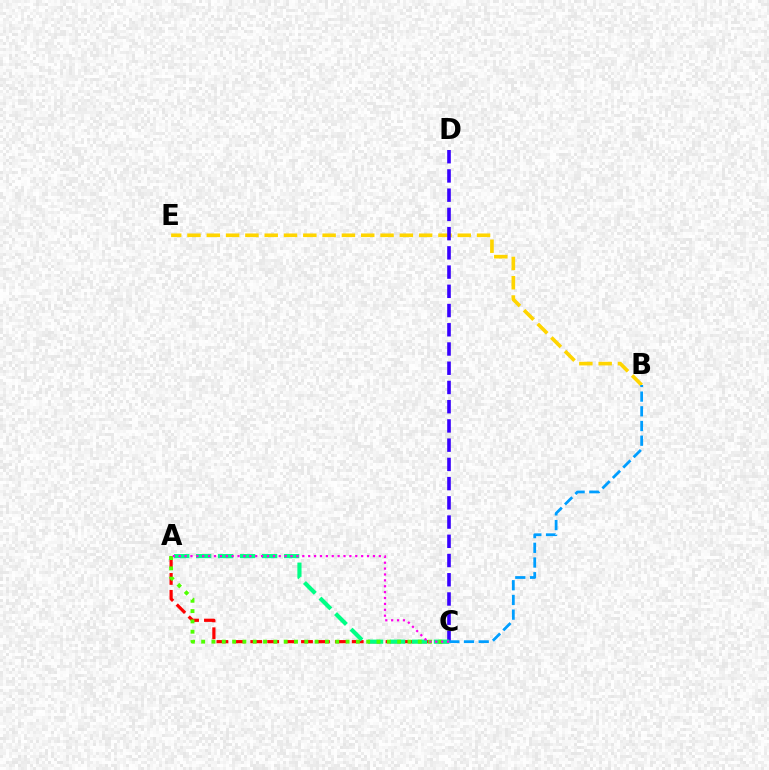{('A', 'C'): [{'color': '#ff0000', 'line_style': 'dashed', 'thickness': 2.3}, {'color': '#00ff86', 'line_style': 'dashed', 'thickness': 2.99}, {'color': '#4fff00', 'line_style': 'dotted', 'thickness': 2.8}, {'color': '#ff00ed', 'line_style': 'dotted', 'thickness': 1.6}], ('B', 'E'): [{'color': '#ffd500', 'line_style': 'dashed', 'thickness': 2.62}], ('C', 'D'): [{'color': '#3700ff', 'line_style': 'dashed', 'thickness': 2.61}], ('B', 'C'): [{'color': '#009eff', 'line_style': 'dashed', 'thickness': 2.0}]}